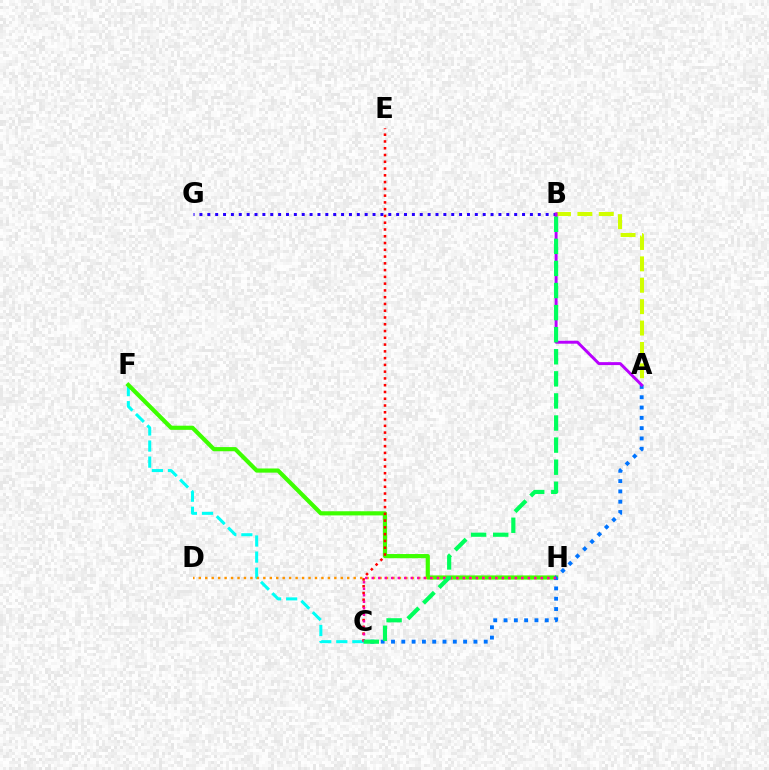{('C', 'F'): [{'color': '#00fff6', 'line_style': 'dashed', 'thickness': 2.18}], ('F', 'H'): [{'color': '#3dff00', 'line_style': 'solid', 'thickness': 2.99}], ('A', 'B'): [{'color': '#d1ff00', 'line_style': 'dashed', 'thickness': 2.91}, {'color': '#b900ff', 'line_style': 'solid', 'thickness': 2.12}], ('C', 'E'): [{'color': '#ff0000', 'line_style': 'dotted', 'thickness': 1.84}], ('D', 'H'): [{'color': '#ff9400', 'line_style': 'dotted', 'thickness': 1.75}], ('A', 'C'): [{'color': '#0074ff', 'line_style': 'dotted', 'thickness': 2.8}], ('B', 'G'): [{'color': '#2500ff', 'line_style': 'dotted', 'thickness': 2.14}], ('C', 'H'): [{'color': '#ff00ac', 'line_style': 'dotted', 'thickness': 1.77}], ('B', 'C'): [{'color': '#00ff5c', 'line_style': 'dashed', 'thickness': 3.0}]}